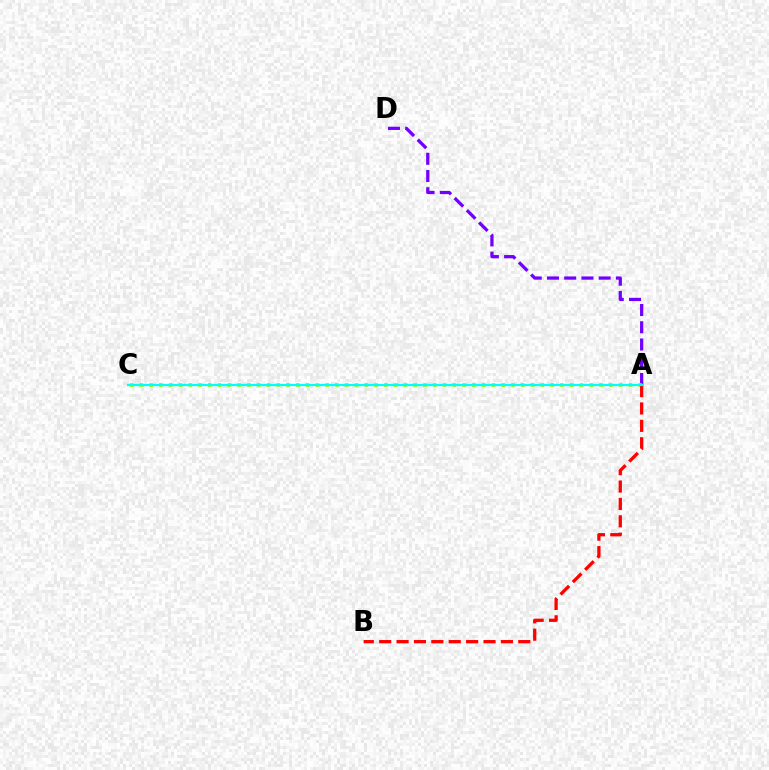{('A', 'D'): [{'color': '#7200ff', 'line_style': 'dashed', 'thickness': 2.34}], ('A', 'C'): [{'color': '#84ff00', 'line_style': 'dotted', 'thickness': 2.66}, {'color': '#00fff6', 'line_style': 'solid', 'thickness': 1.56}], ('A', 'B'): [{'color': '#ff0000', 'line_style': 'dashed', 'thickness': 2.36}]}